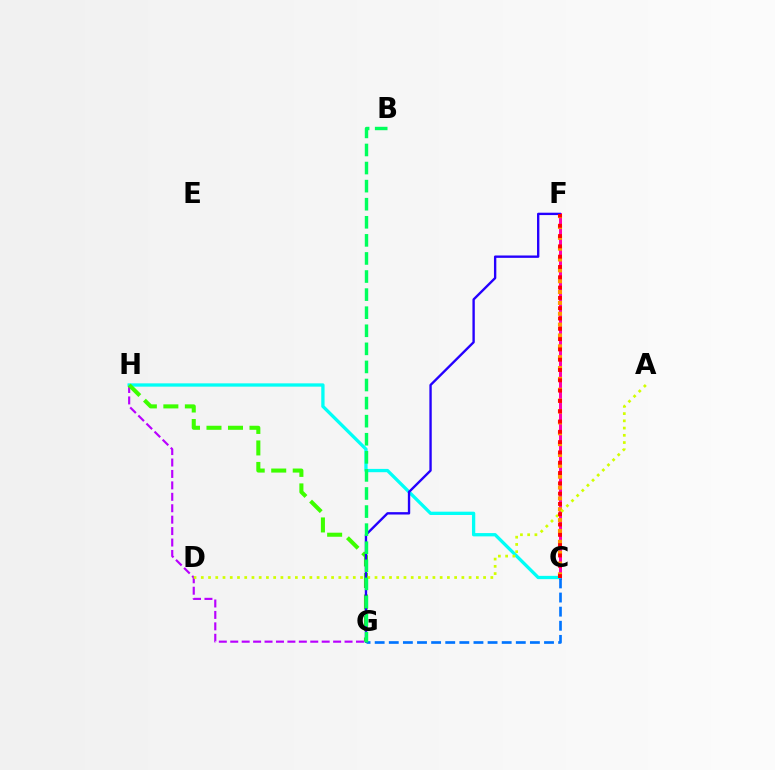{('C', 'F'): [{'color': '#ff00ac', 'line_style': 'solid', 'thickness': 2.17}, {'color': '#ff9400', 'line_style': 'dotted', 'thickness': 2.95}, {'color': '#ff0000', 'line_style': 'dotted', 'thickness': 2.8}], ('G', 'H'): [{'color': '#b900ff', 'line_style': 'dashed', 'thickness': 1.55}, {'color': '#3dff00', 'line_style': 'dashed', 'thickness': 2.92}], ('C', 'H'): [{'color': '#00fff6', 'line_style': 'solid', 'thickness': 2.37}], ('A', 'D'): [{'color': '#d1ff00', 'line_style': 'dotted', 'thickness': 1.97}], ('F', 'G'): [{'color': '#2500ff', 'line_style': 'solid', 'thickness': 1.7}], ('C', 'G'): [{'color': '#0074ff', 'line_style': 'dashed', 'thickness': 1.92}], ('B', 'G'): [{'color': '#00ff5c', 'line_style': 'dashed', 'thickness': 2.46}]}